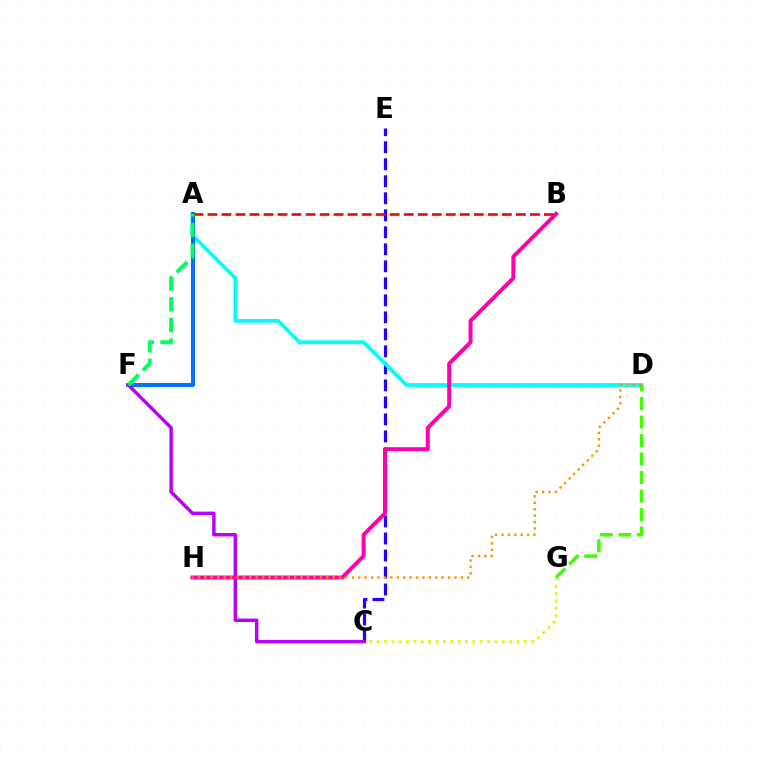{('C', 'G'): [{'color': '#d1ff00', 'line_style': 'dotted', 'thickness': 2.0}], ('C', 'E'): [{'color': '#2500ff', 'line_style': 'dashed', 'thickness': 2.31}], ('A', 'D'): [{'color': '#00fff6', 'line_style': 'solid', 'thickness': 2.74}], ('A', 'F'): [{'color': '#0074ff', 'line_style': 'solid', 'thickness': 2.89}, {'color': '#00ff5c', 'line_style': 'dashed', 'thickness': 2.82}], ('C', 'F'): [{'color': '#b900ff', 'line_style': 'solid', 'thickness': 2.48}], ('D', 'G'): [{'color': '#3dff00', 'line_style': 'dashed', 'thickness': 2.51}], ('A', 'B'): [{'color': '#ff0000', 'line_style': 'dashed', 'thickness': 1.9}], ('B', 'H'): [{'color': '#ff00ac', 'line_style': 'solid', 'thickness': 2.86}], ('D', 'H'): [{'color': '#ff9400', 'line_style': 'dotted', 'thickness': 1.74}]}